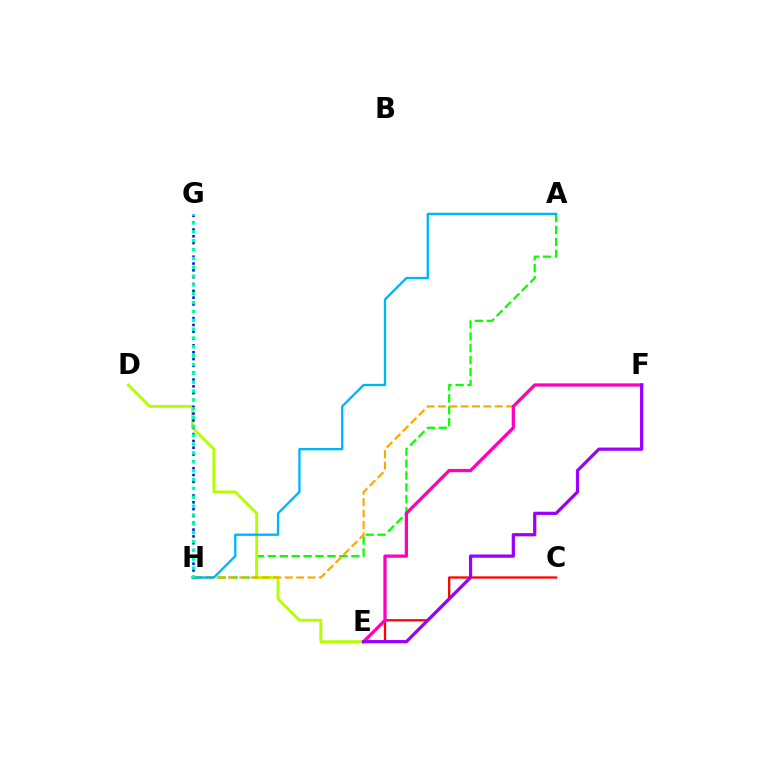{('A', 'H'): [{'color': '#08ff00', 'line_style': 'dashed', 'thickness': 1.62}, {'color': '#00b5ff', 'line_style': 'solid', 'thickness': 1.68}], ('D', 'E'): [{'color': '#b3ff00', 'line_style': 'solid', 'thickness': 2.07}], ('F', 'H'): [{'color': '#ffa500', 'line_style': 'dashed', 'thickness': 1.54}], ('C', 'E'): [{'color': '#ff0000', 'line_style': 'solid', 'thickness': 1.64}], ('G', 'H'): [{'color': '#0010ff', 'line_style': 'dotted', 'thickness': 1.85}, {'color': '#00ff9d', 'line_style': 'dotted', 'thickness': 2.4}], ('E', 'F'): [{'color': '#ff00bd', 'line_style': 'solid', 'thickness': 2.35}, {'color': '#9b00ff', 'line_style': 'solid', 'thickness': 2.33}]}